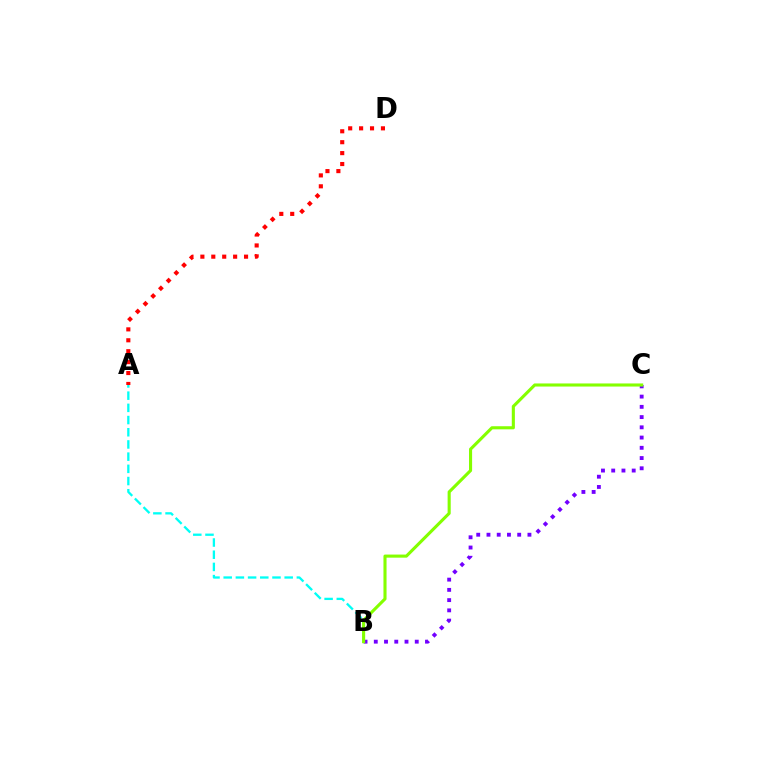{('A', 'B'): [{'color': '#00fff6', 'line_style': 'dashed', 'thickness': 1.66}], ('A', 'D'): [{'color': '#ff0000', 'line_style': 'dotted', 'thickness': 2.97}], ('B', 'C'): [{'color': '#7200ff', 'line_style': 'dotted', 'thickness': 2.78}, {'color': '#84ff00', 'line_style': 'solid', 'thickness': 2.23}]}